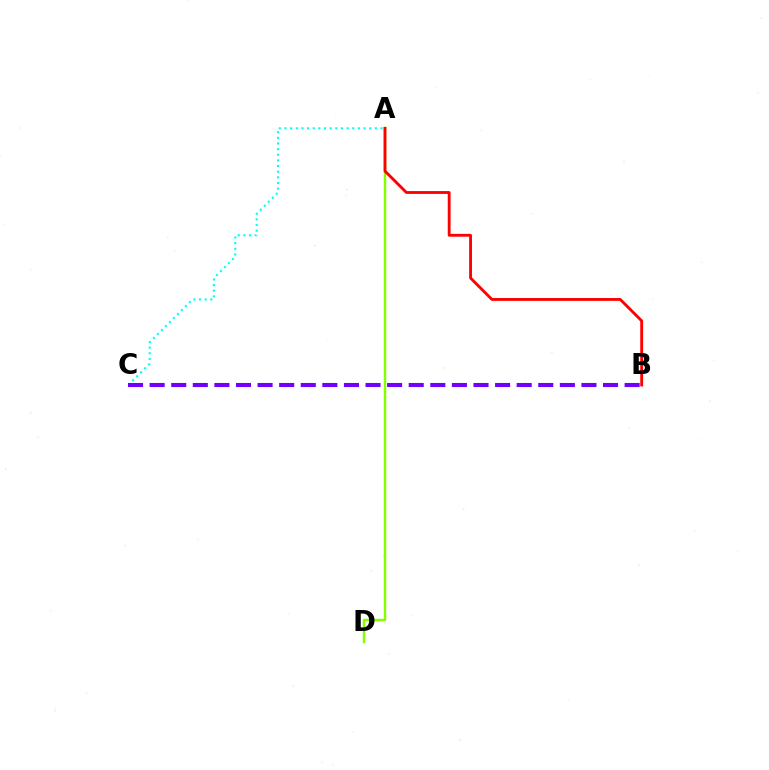{('A', 'D'): [{'color': '#84ff00', 'line_style': 'solid', 'thickness': 1.77}], ('A', 'C'): [{'color': '#00fff6', 'line_style': 'dotted', 'thickness': 1.53}], ('A', 'B'): [{'color': '#ff0000', 'line_style': 'solid', 'thickness': 2.05}], ('B', 'C'): [{'color': '#7200ff', 'line_style': 'dashed', 'thickness': 2.93}]}